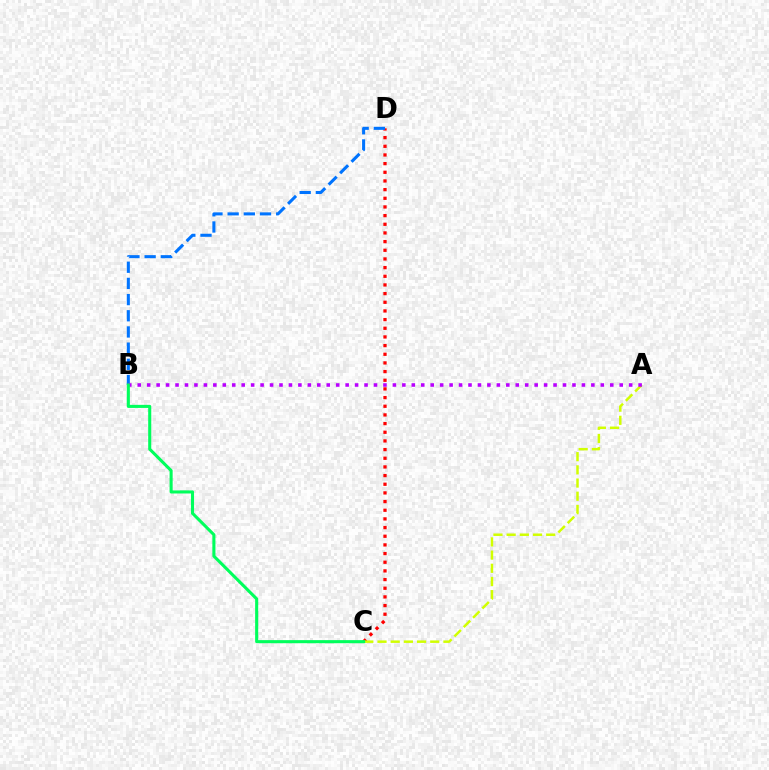{('C', 'D'): [{'color': '#ff0000', 'line_style': 'dotted', 'thickness': 2.35}], ('A', 'C'): [{'color': '#d1ff00', 'line_style': 'dashed', 'thickness': 1.79}], ('B', 'D'): [{'color': '#0074ff', 'line_style': 'dashed', 'thickness': 2.2}], ('A', 'B'): [{'color': '#b900ff', 'line_style': 'dotted', 'thickness': 2.57}], ('B', 'C'): [{'color': '#00ff5c', 'line_style': 'solid', 'thickness': 2.21}]}